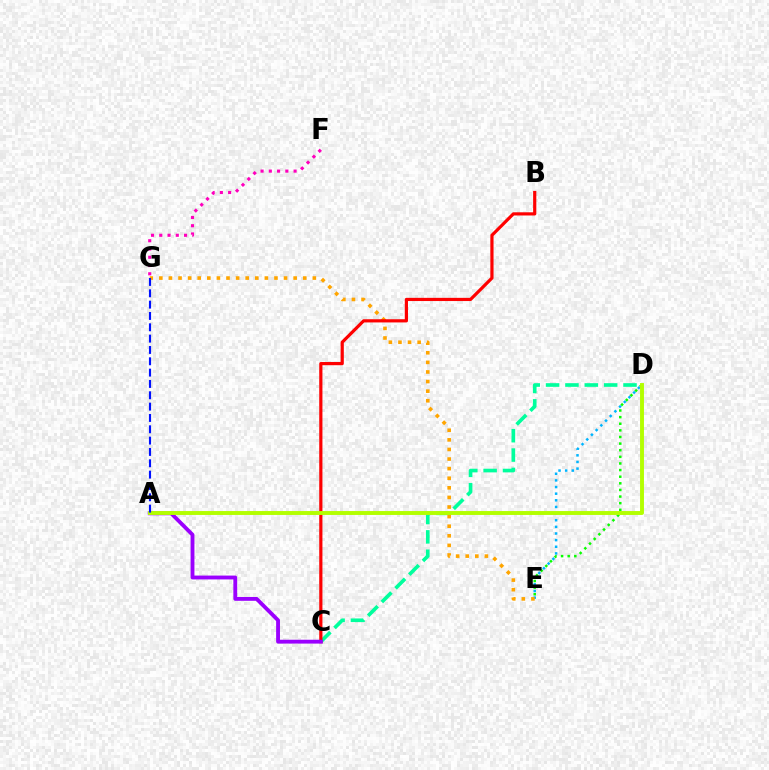{('D', 'E'): [{'color': '#00b5ff', 'line_style': 'dotted', 'thickness': 1.8}, {'color': '#08ff00', 'line_style': 'dotted', 'thickness': 1.8}], ('C', 'D'): [{'color': '#00ff9d', 'line_style': 'dashed', 'thickness': 2.63}], ('E', 'G'): [{'color': '#ffa500', 'line_style': 'dotted', 'thickness': 2.61}], ('B', 'C'): [{'color': '#ff0000', 'line_style': 'solid', 'thickness': 2.3}], ('A', 'C'): [{'color': '#9b00ff', 'line_style': 'solid', 'thickness': 2.77}], ('F', 'G'): [{'color': '#ff00bd', 'line_style': 'dotted', 'thickness': 2.24}], ('A', 'D'): [{'color': '#b3ff00', 'line_style': 'solid', 'thickness': 2.81}], ('A', 'G'): [{'color': '#0010ff', 'line_style': 'dashed', 'thickness': 1.54}]}